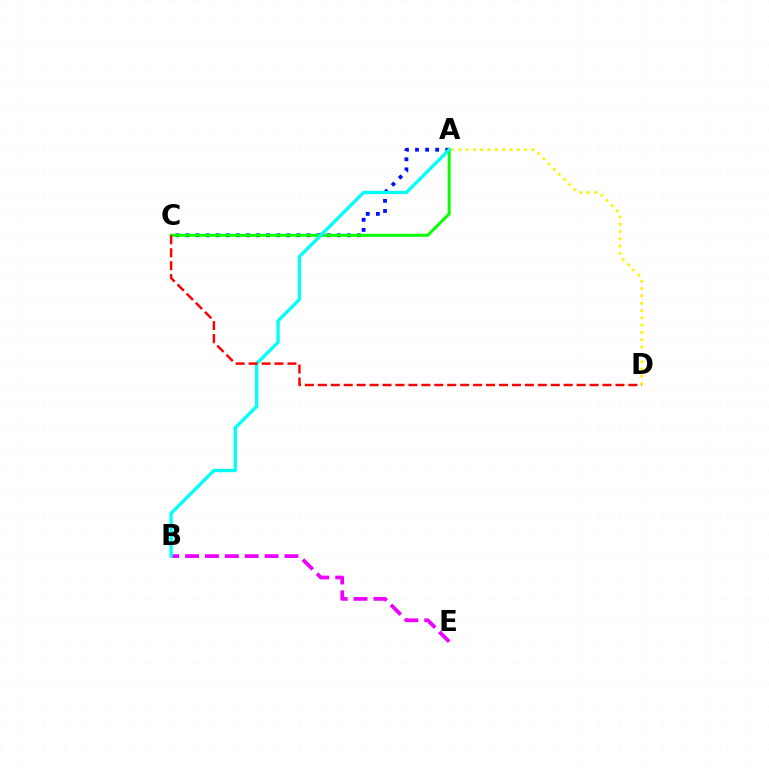{('A', 'C'): [{'color': '#0010ff', 'line_style': 'dotted', 'thickness': 2.74}, {'color': '#08ff00', 'line_style': 'solid', 'thickness': 2.15}], ('B', 'E'): [{'color': '#ee00ff', 'line_style': 'dashed', 'thickness': 2.7}], ('A', 'D'): [{'color': '#fcf500', 'line_style': 'dotted', 'thickness': 1.99}], ('A', 'B'): [{'color': '#00fff6', 'line_style': 'solid', 'thickness': 2.4}], ('C', 'D'): [{'color': '#ff0000', 'line_style': 'dashed', 'thickness': 1.76}]}